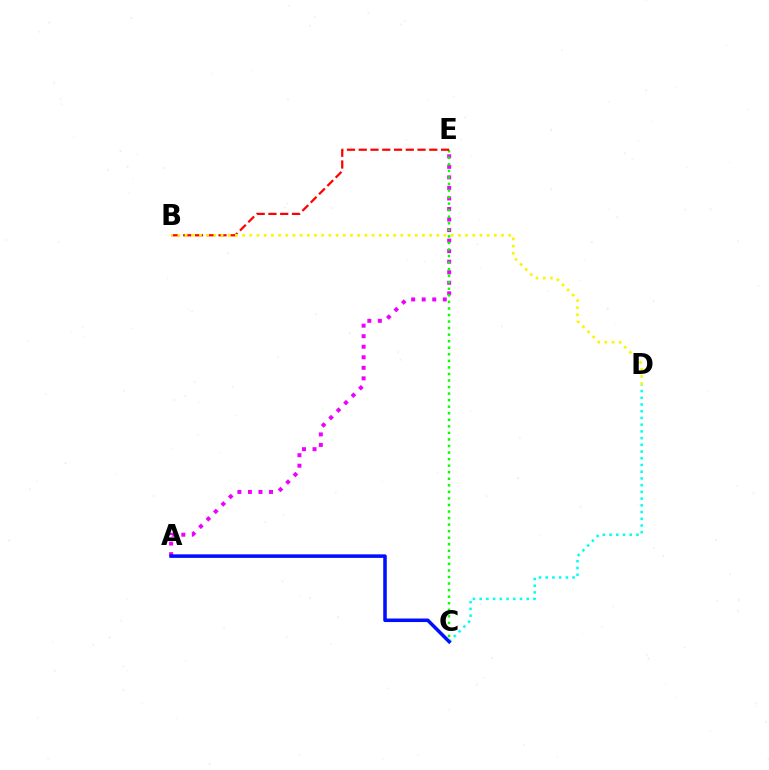{('A', 'E'): [{'color': '#ee00ff', 'line_style': 'dotted', 'thickness': 2.86}], ('C', 'E'): [{'color': '#08ff00', 'line_style': 'dotted', 'thickness': 1.78}], ('C', 'D'): [{'color': '#00fff6', 'line_style': 'dotted', 'thickness': 1.83}], ('B', 'E'): [{'color': '#ff0000', 'line_style': 'dashed', 'thickness': 1.6}], ('A', 'C'): [{'color': '#0010ff', 'line_style': 'solid', 'thickness': 2.55}], ('B', 'D'): [{'color': '#fcf500', 'line_style': 'dotted', 'thickness': 1.95}]}